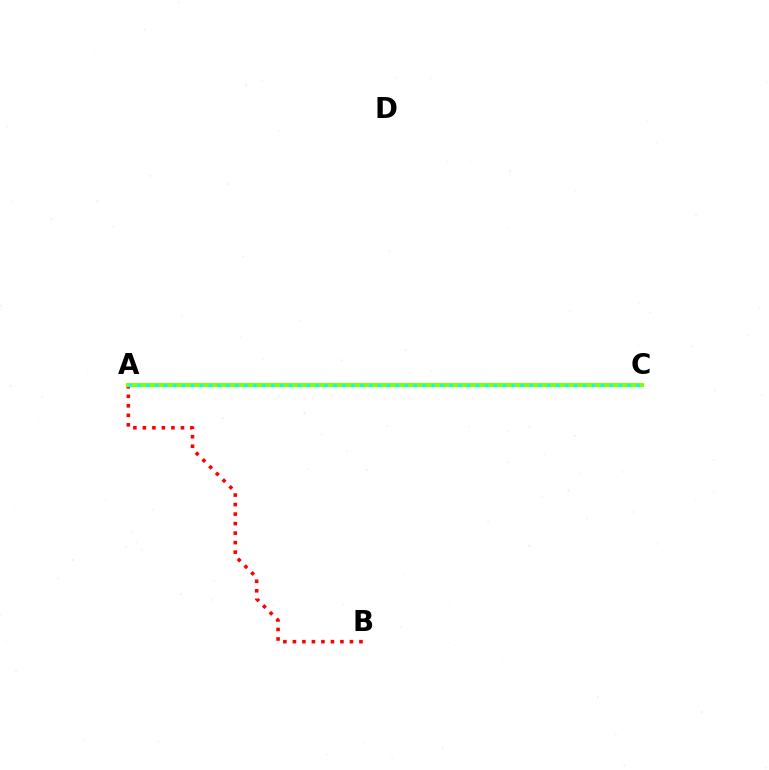{('A', 'B'): [{'color': '#ff0000', 'line_style': 'dotted', 'thickness': 2.58}], ('A', 'C'): [{'color': '#7200ff', 'line_style': 'solid', 'thickness': 1.73}, {'color': '#84ff00', 'line_style': 'solid', 'thickness': 2.94}, {'color': '#00fff6', 'line_style': 'dotted', 'thickness': 2.42}]}